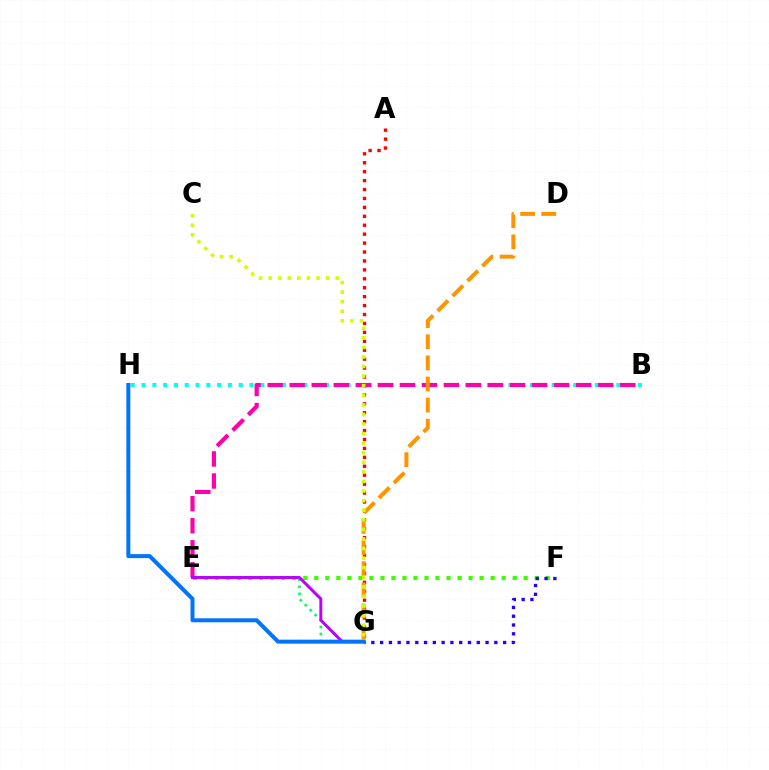{('B', 'H'): [{'color': '#00fff6', 'line_style': 'dotted', 'thickness': 2.93}], ('A', 'G'): [{'color': '#ff0000', 'line_style': 'dotted', 'thickness': 2.43}], ('E', 'G'): [{'color': '#00ff5c', 'line_style': 'dotted', 'thickness': 1.91}, {'color': '#b900ff', 'line_style': 'solid', 'thickness': 2.13}], ('E', 'F'): [{'color': '#3dff00', 'line_style': 'dotted', 'thickness': 2.99}], ('F', 'G'): [{'color': '#2500ff', 'line_style': 'dotted', 'thickness': 2.39}], ('B', 'E'): [{'color': '#ff00ac', 'line_style': 'dashed', 'thickness': 2.99}], ('D', 'G'): [{'color': '#ff9400', 'line_style': 'dashed', 'thickness': 2.87}], ('C', 'G'): [{'color': '#d1ff00', 'line_style': 'dotted', 'thickness': 2.6}], ('G', 'H'): [{'color': '#0074ff', 'line_style': 'solid', 'thickness': 2.88}]}